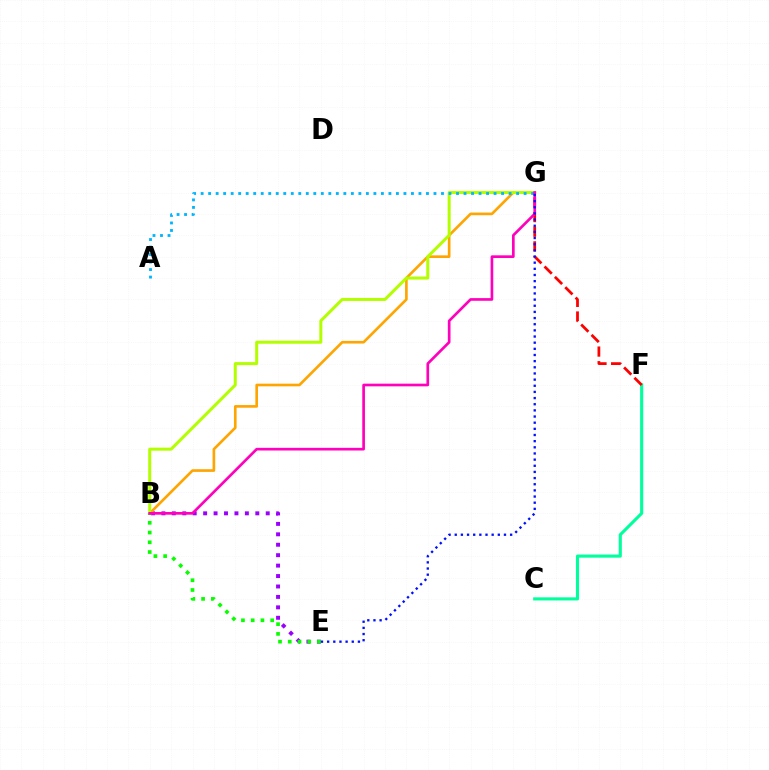{('B', 'E'): [{'color': '#9b00ff', 'line_style': 'dotted', 'thickness': 2.83}, {'color': '#08ff00', 'line_style': 'dotted', 'thickness': 2.65}], ('B', 'G'): [{'color': '#ffa500', 'line_style': 'solid', 'thickness': 1.91}, {'color': '#b3ff00', 'line_style': 'solid', 'thickness': 2.17}, {'color': '#ff00bd', 'line_style': 'solid', 'thickness': 1.93}], ('C', 'F'): [{'color': '#00ff9d', 'line_style': 'solid', 'thickness': 2.24}], ('A', 'G'): [{'color': '#00b5ff', 'line_style': 'dotted', 'thickness': 2.04}], ('F', 'G'): [{'color': '#ff0000', 'line_style': 'dashed', 'thickness': 1.99}], ('E', 'G'): [{'color': '#0010ff', 'line_style': 'dotted', 'thickness': 1.67}]}